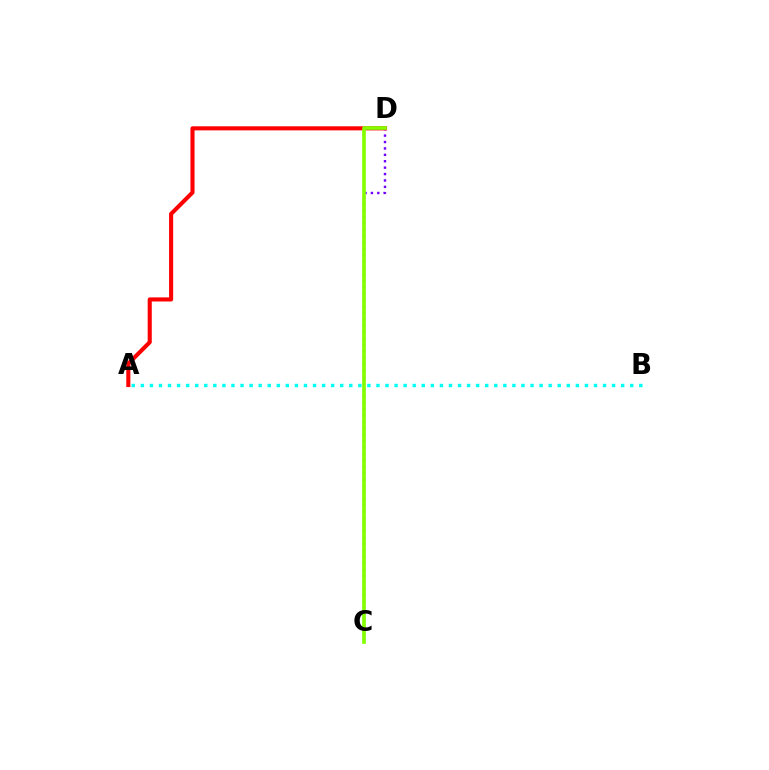{('A', 'B'): [{'color': '#00fff6', 'line_style': 'dotted', 'thickness': 2.46}], ('C', 'D'): [{'color': '#7200ff', 'line_style': 'dotted', 'thickness': 1.74}, {'color': '#84ff00', 'line_style': 'solid', 'thickness': 2.63}], ('A', 'D'): [{'color': '#ff0000', 'line_style': 'solid', 'thickness': 2.95}]}